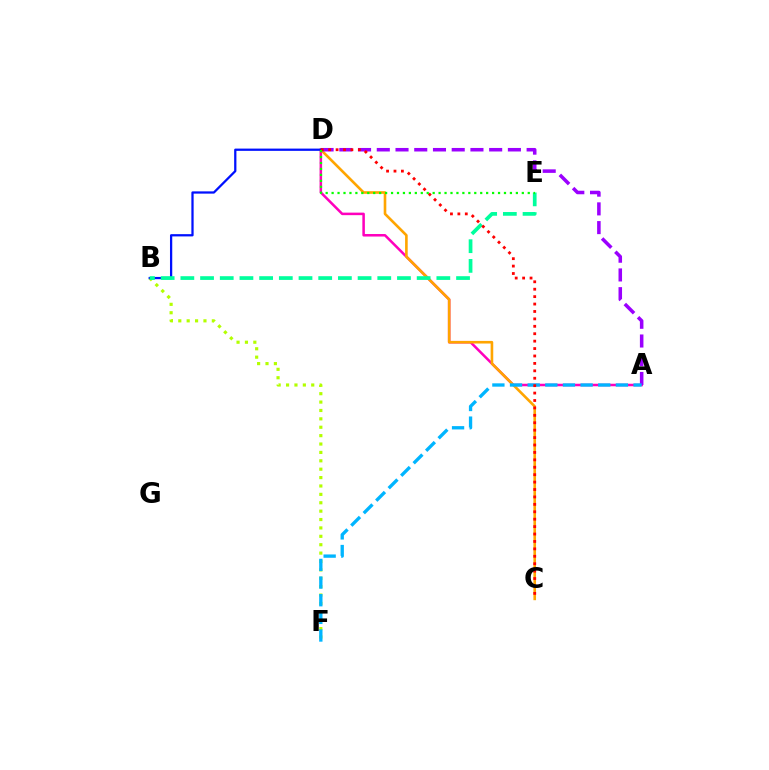{('A', 'D'): [{'color': '#ff00bd', 'line_style': 'solid', 'thickness': 1.82}, {'color': '#9b00ff', 'line_style': 'dashed', 'thickness': 2.54}], ('C', 'D'): [{'color': '#ffa500', 'line_style': 'solid', 'thickness': 1.89}, {'color': '#ff0000', 'line_style': 'dotted', 'thickness': 2.02}], ('B', 'F'): [{'color': '#b3ff00', 'line_style': 'dotted', 'thickness': 2.28}], ('A', 'F'): [{'color': '#00b5ff', 'line_style': 'dashed', 'thickness': 2.4}], ('B', 'D'): [{'color': '#0010ff', 'line_style': 'solid', 'thickness': 1.63}], ('B', 'E'): [{'color': '#00ff9d', 'line_style': 'dashed', 'thickness': 2.68}], ('D', 'E'): [{'color': '#08ff00', 'line_style': 'dotted', 'thickness': 1.61}]}